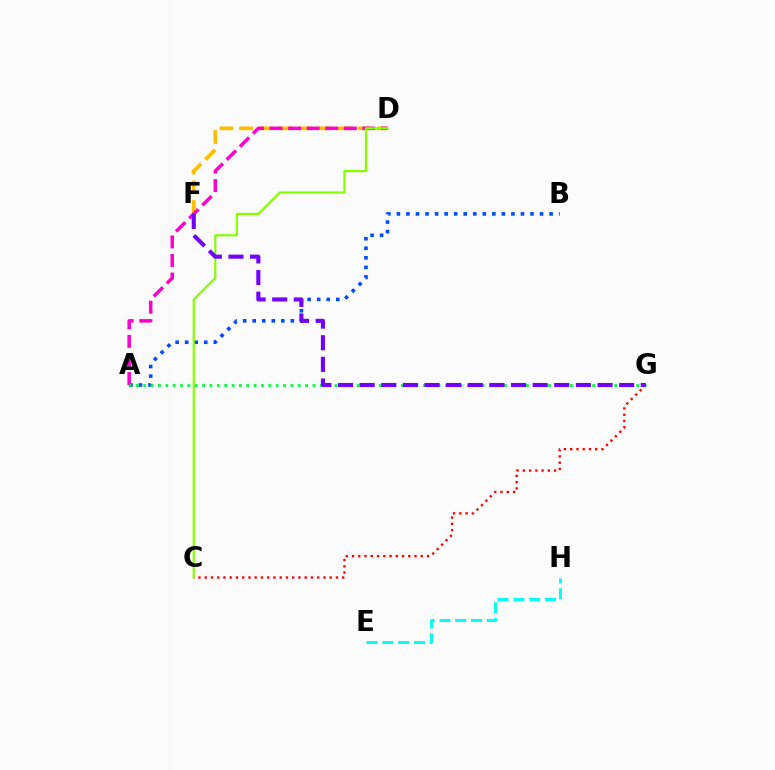{('C', 'G'): [{'color': '#ff0000', 'line_style': 'dotted', 'thickness': 1.7}], ('A', 'B'): [{'color': '#004bff', 'line_style': 'dotted', 'thickness': 2.59}], ('D', 'F'): [{'color': '#ffbd00', 'line_style': 'dashed', 'thickness': 2.68}], ('A', 'D'): [{'color': '#ff00cf', 'line_style': 'dashed', 'thickness': 2.52}], ('C', 'D'): [{'color': '#84ff00', 'line_style': 'solid', 'thickness': 1.58}], ('A', 'G'): [{'color': '#00ff39', 'line_style': 'dotted', 'thickness': 2.0}], ('F', 'G'): [{'color': '#7200ff', 'line_style': 'dashed', 'thickness': 2.94}], ('E', 'H'): [{'color': '#00fff6', 'line_style': 'dashed', 'thickness': 2.15}]}